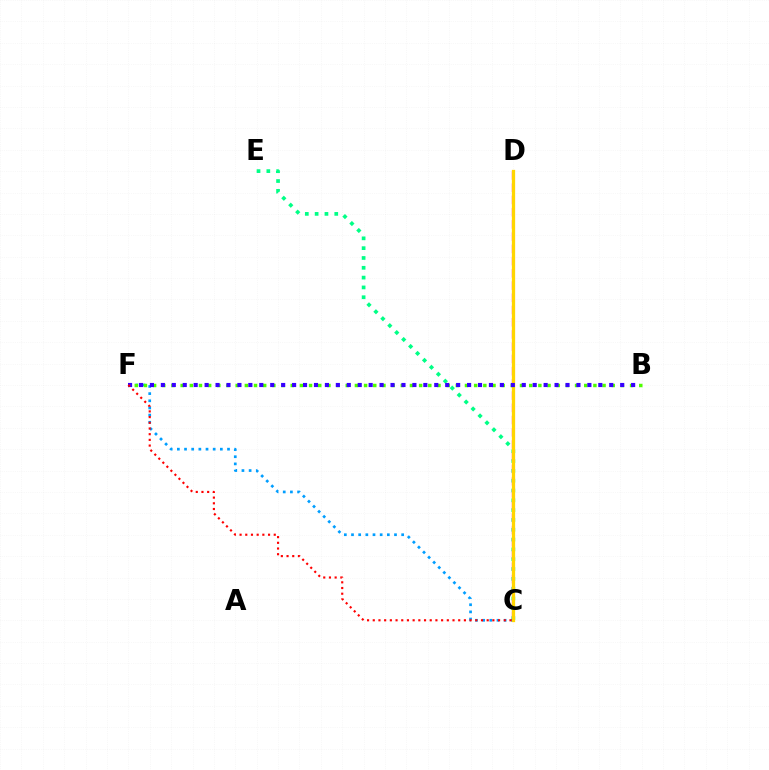{('C', 'E'): [{'color': '#00ff86', 'line_style': 'dotted', 'thickness': 2.67}], ('C', 'D'): [{'color': '#ff00ed', 'line_style': 'dashed', 'thickness': 1.66}, {'color': '#ffd500', 'line_style': 'solid', 'thickness': 2.36}], ('C', 'F'): [{'color': '#009eff', 'line_style': 'dotted', 'thickness': 1.95}, {'color': '#ff0000', 'line_style': 'dotted', 'thickness': 1.55}], ('B', 'F'): [{'color': '#4fff00', 'line_style': 'dotted', 'thickness': 2.49}, {'color': '#3700ff', 'line_style': 'dotted', 'thickness': 2.97}]}